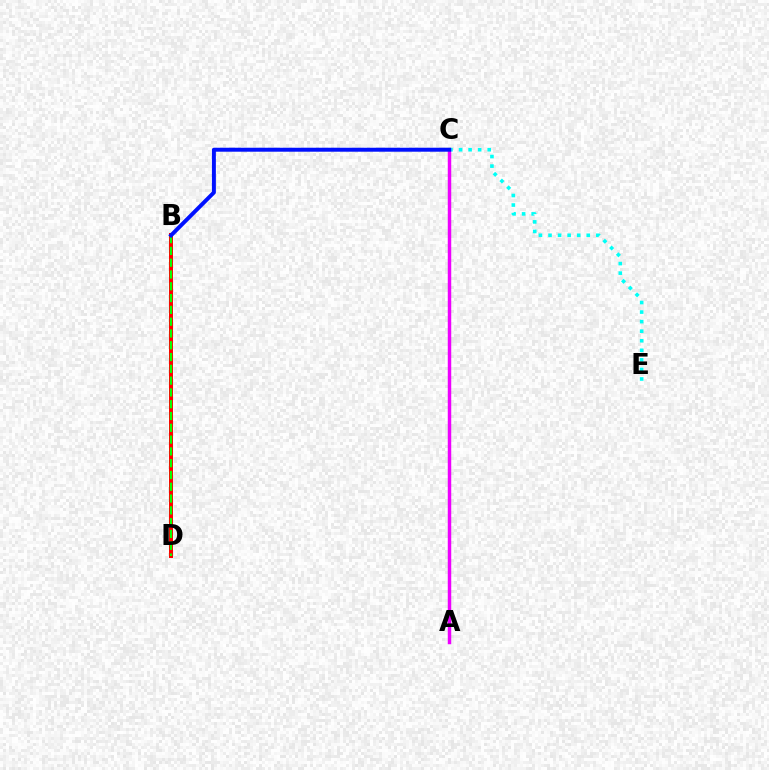{('C', 'E'): [{'color': '#00fff6', 'line_style': 'dotted', 'thickness': 2.6}], ('B', 'D'): [{'color': '#fcf500', 'line_style': 'dotted', 'thickness': 2.57}, {'color': '#ff0000', 'line_style': 'solid', 'thickness': 2.86}, {'color': '#08ff00', 'line_style': 'dashed', 'thickness': 1.6}], ('A', 'C'): [{'color': '#ee00ff', 'line_style': 'solid', 'thickness': 2.49}], ('B', 'C'): [{'color': '#0010ff', 'line_style': 'solid', 'thickness': 2.85}]}